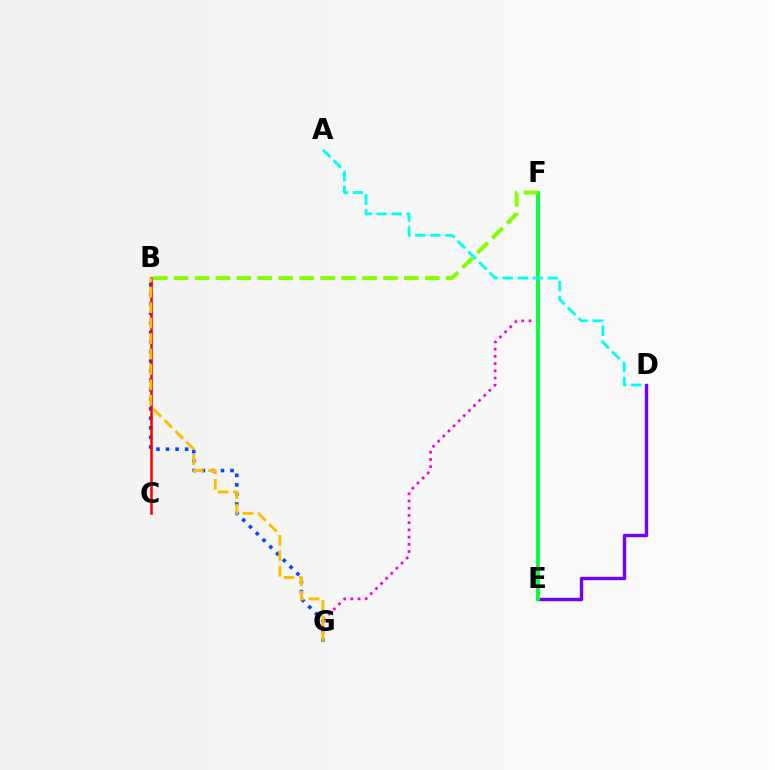{('D', 'E'): [{'color': '#7200ff', 'line_style': 'solid', 'thickness': 2.44}], ('F', 'G'): [{'color': '#ff00cf', 'line_style': 'dotted', 'thickness': 1.96}], ('B', 'G'): [{'color': '#004bff', 'line_style': 'dotted', 'thickness': 2.59}, {'color': '#ffbd00', 'line_style': 'dashed', 'thickness': 2.1}], ('B', 'C'): [{'color': '#ff0000', 'line_style': 'solid', 'thickness': 1.84}], ('E', 'F'): [{'color': '#00ff39', 'line_style': 'solid', 'thickness': 2.76}], ('A', 'D'): [{'color': '#00fff6', 'line_style': 'dashed', 'thickness': 2.04}], ('B', 'F'): [{'color': '#84ff00', 'line_style': 'dashed', 'thickness': 2.84}]}